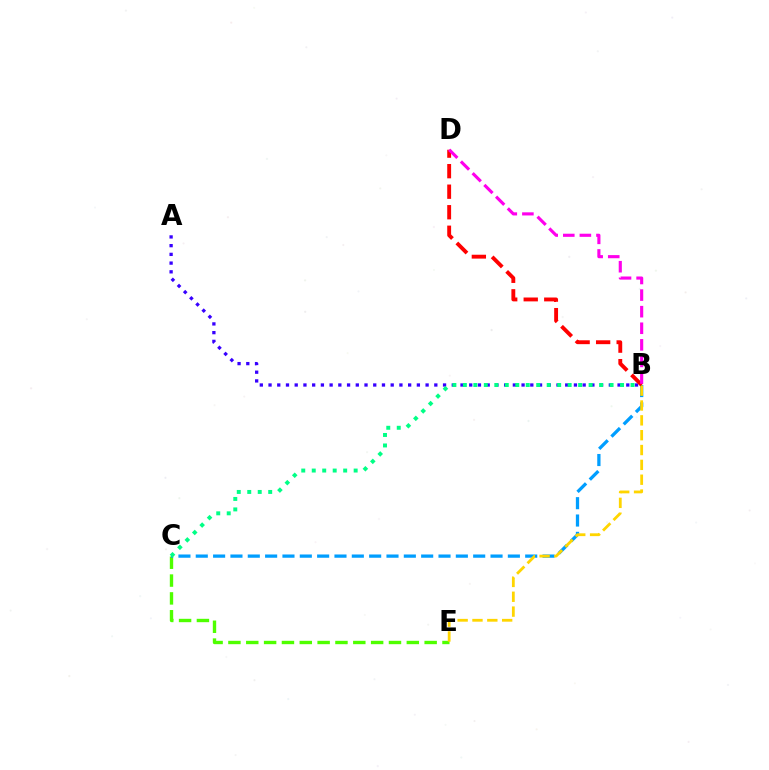{('C', 'E'): [{'color': '#4fff00', 'line_style': 'dashed', 'thickness': 2.42}], ('A', 'B'): [{'color': '#3700ff', 'line_style': 'dotted', 'thickness': 2.37}], ('B', 'C'): [{'color': '#009eff', 'line_style': 'dashed', 'thickness': 2.36}, {'color': '#00ff86', 'line_style': 'dotted', 'thickness': 2.85}], ('B', 'E'): [{'color': '#ffd500', 'line_style': 'dashed', 'thickness': 2.02}], ('B', 'D'): [{'color': '#ff0000', 'line_style': 'dashed', 'thickness': 2.79}, {'color': '#ff00ed', 'line_style': 'dashed', 'thickness': 2.25}]}